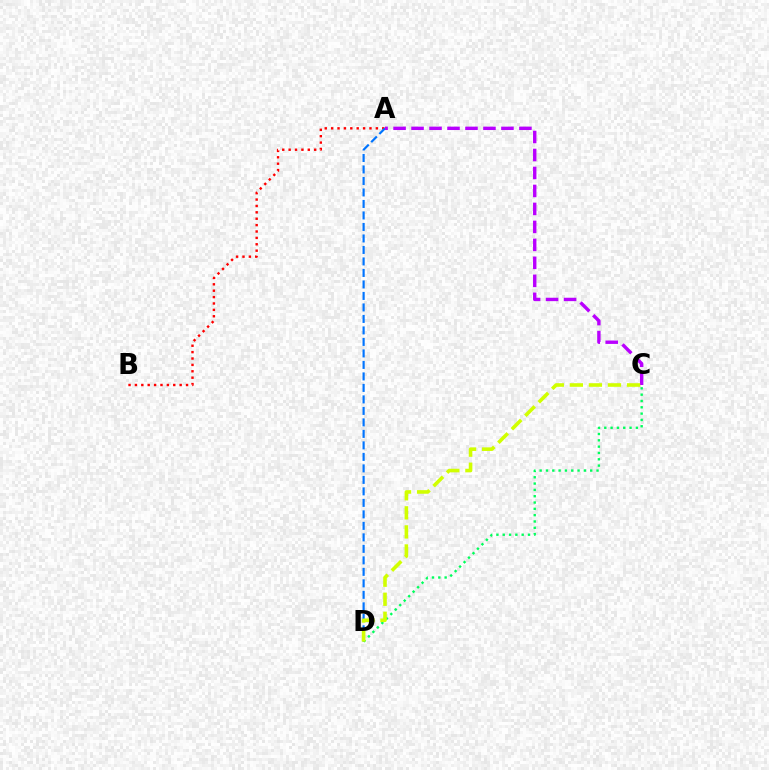{('A', 'B'): [{'color': '#ff0000', 'line_style': 'dotted', 'thickness': 1.74}], ('A', 'D'): [{'color': '#0074ff', 'line_style': 'dashed', 'thickness': 1.56}], ('A', 'C'): [{'color': '#b900ff', 'line_style': 'dashed', 'thickness': 2.44}], ('C', 'D'): [{'color': '#00ff5c', 'line_style': 'dotted', 'thickness': 1.72}, {'color': '#d1ff00', 'line_style': 'dashed', 'thickness': 2.59}]}